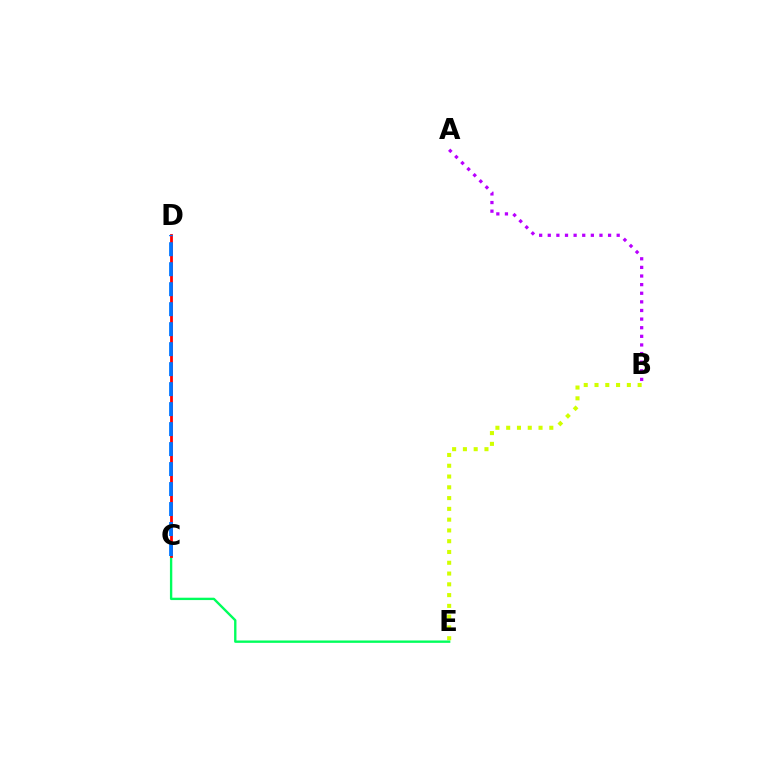{('B', 'E'): [{'color': '#d1ff00', 'line_style': 'dotted', 'thickness': 2.93}], ('C', 'E'): [{'color': '#00ff5c', 'line_style': 'solid', 'thickness': 1.7}], ('C', 'D'): [{'color': '#ff0000', 'line_style': 'solid', 'thickness': 2.0}, {'color': '#0074ff', 'line_style': 'dashed', 'thickness': 2.72}], ('A', 'B'): [{'color': '#b900ff', 'line_style': 'dotted', 'thickness': 2.34}]}